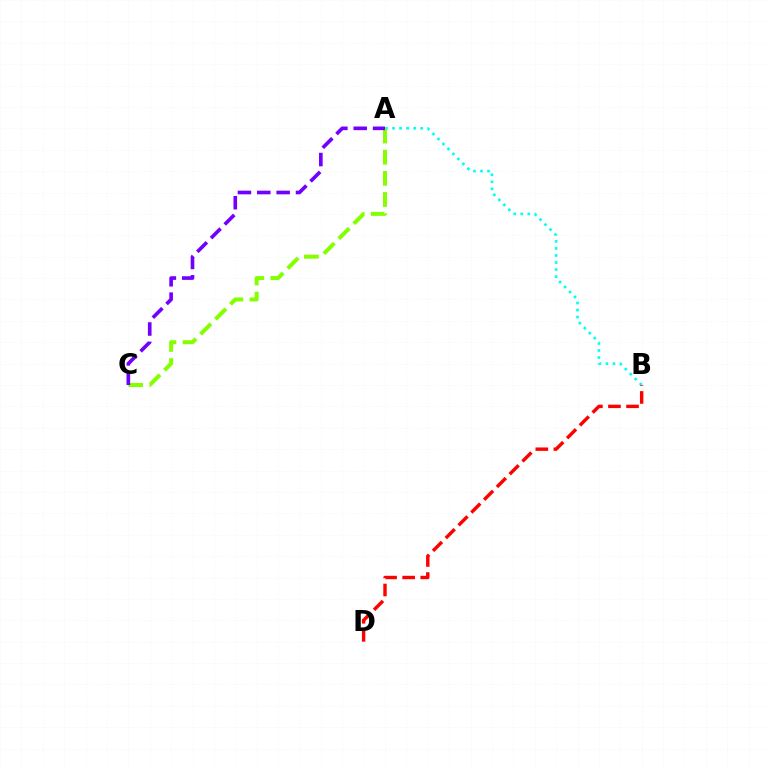{('A', 'B'): [{'color': '#00fff6', 'line_style': 'dotted', 'thickness': 1.91}], ('A', 'C'): [{'color': '#84ff00', 'line_style': 'dashed', 'thickness': 2.87}, {'color': '#7200ff', 'line_style': 'dashed', 'thickness': 2.63}], ('B', 'D'): [{'color': '#ff0000', 'line_style': 'dashed', 'thickness': 2.46}]}